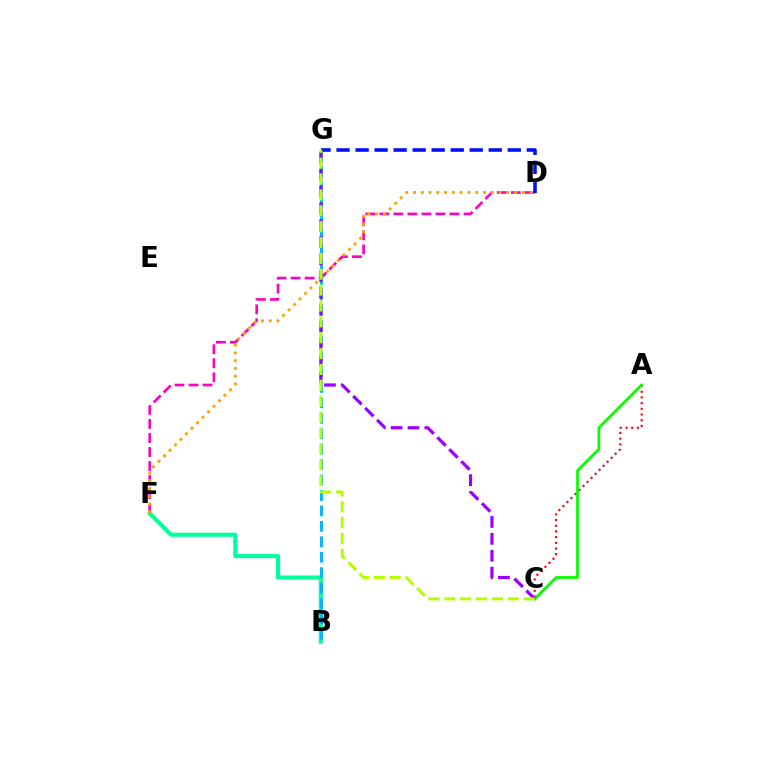{('D', 'F'): [{'color': '#ff00bd', 'line_style': 'dashed', 'thickness': 1.91}, {'color': '#ffa500', 'line_style': 'dotted', 'thickness': 2.11}], ('A', 'C'): [{'color': '#ff0000', 'line_style': 'dotted', 'thickness': 1.54}, {'color': '#08ff00', 'line_style': 'solid', 'thickness': 2.01}], ('B', 'F'): [{'color': '#00ff9d', 'line_style': 'solid', 'thickness': 2.95}], ('B', 'G'): [{'color': '#00b5ff', 'line_style': 'dashed', 'thickness': 2.1}], ('D', 'G'): [{'color': '#0010ff', 'line_style': 'dashed', 'thickness': 2.58}], ('C', 'G'): [{'color': '#9b00ff', 'line_style': 'dashed', 'thickness': 2.29}, {'color': '#b3ff00', 'line_style': 'dashed', 'thickness': 2.16}]}